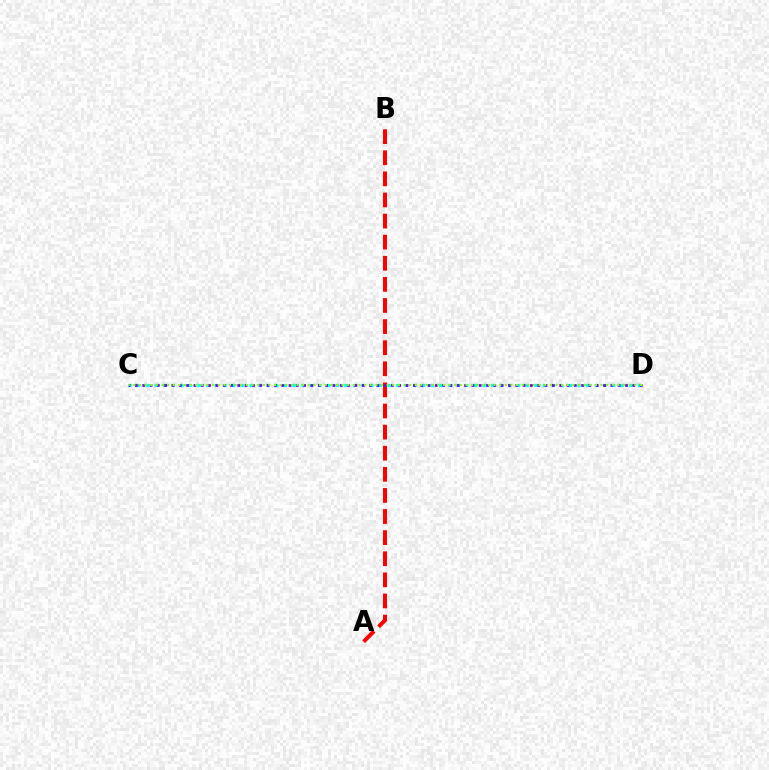{('C', 'D'): [{'color': '#00fff6', 'line_style': 'dotted', 'thickness': 2.35}, {'color': '#7200ff', 'line_style': 'dotted', 'thickness': 1.99}, {'color': '#84ff00', 'line_style': 'dotted', 'thickness': 1.53}], ('A', 'B'): [{'color': '#ff0000', 'line_style': 'dashed', 'thickness': 2.87}]}